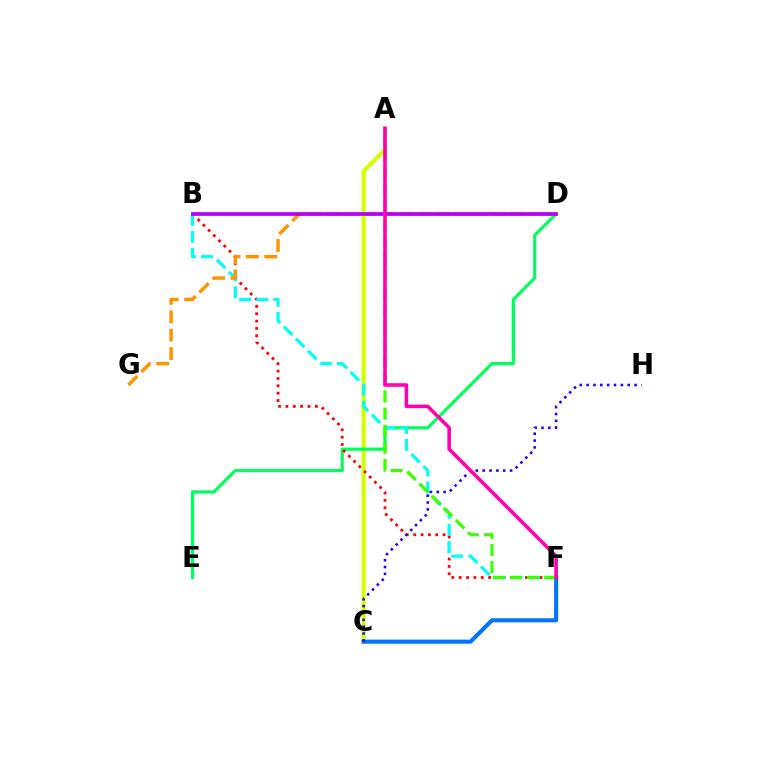{('A', 'C'): [{'color': '#d1ff00', 'line_style': 'solid', 'thickness': 2.95}], ('D', 'E'): [{'color': '#00ff5c', 'line_style': 'solid', 'thickness': 2.28}], ('B', 'F'): [{'color': '#ff0000', 'line_style': 'dotted', 'thickness': 2.0}, {'color': '#00fff6', 'line_style': 'dashed', 'thickness': 2.32}], ('D', 'G'): [{'color': '#ff9400', 'line_style': 'dashed', 'thickness': 2.5}], ('C', 'F'): [{'color': '#0074ff', 'line_style': 'solid', 'thickness': 2.94}], ('A', 'F'): [{'color': '#3dff00', 'line_style': 'dashed', 'thickness': 2.33}, {'color': '#ff00ac', 'line_style': 'solid', 'thickness': 2.56}], ('B', 'D'): [{'color': '#b900ff', 'line_style': 'solid', 'thickness': 2.71}], ('C', 'H'): [{'color': '#2500ff', 'line_style': 'dotted', 'thickness': 1.86}]}